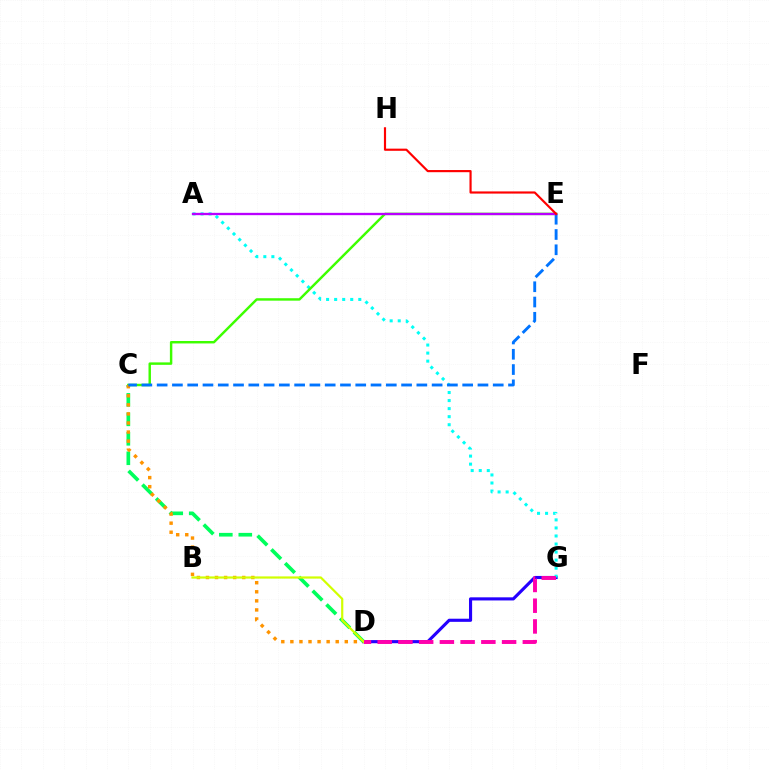{('D', 'G'): [{'color': '#2500ff', 'line_style': 'solid', 'thickness': 2.25}, {'color': '#ff00ac', 'line_style': 'dashed', 'thickness': 2.82}], ('A', 'G'): [{'color': '#00fff6', 'line_style': 'dotted', 'thickness': 2.19}], ('C', 'D'): [{'color': '#00ff5c', 'line_style': 'dashed', 'thickness': 2.65}, {'color': '#ff9400', 'line_style': 'dotted', 'thickness': 2.46}], ('C', 'E'): [{'color': '#3dff00', 'line_style': 'solid', 'thickness': 1.76}, {'color': '#0074ff', 'line_style': 'dashed', 'thickness': 2.08}], ('A', 'E'): [{'color': '#b900ff', 'line_style': 'solid', 'thickness': 1.67}], ('B', 'D'): [{'color': '#d1ff00', 'line_style': 'solid', 'thickness': 1.59}], ('E', 'H'): [{'color': '#ff0000', 'line_style': 'solid', 'thickness': 1.56}]}